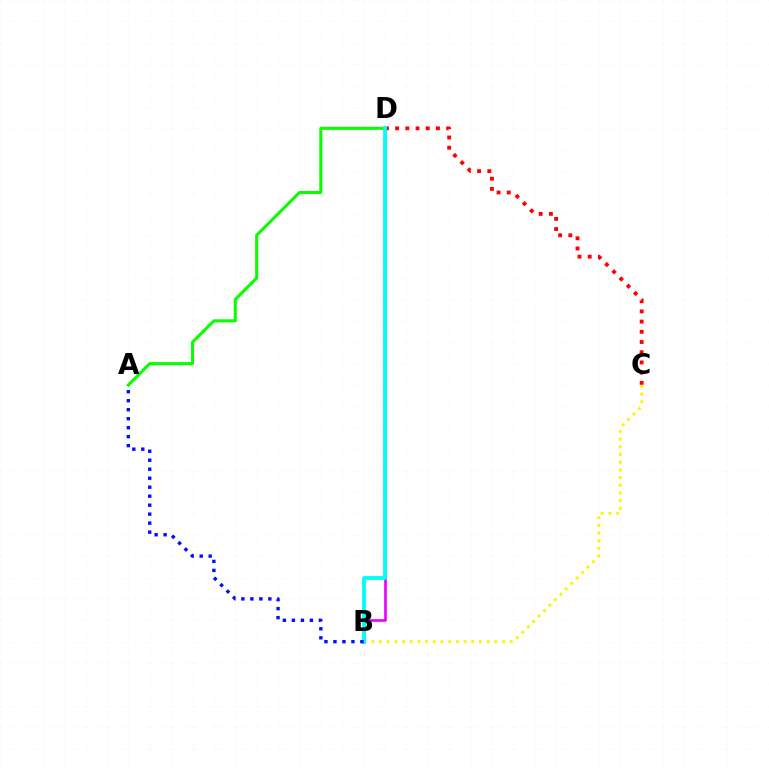{('B', 'D'): [{'color': '#ee00ff', 'line_style': 'solid', 'thickness': 1.92}, {'color': '#00fff6', 'line_style': 'solid', 'thickness': 2.75}], ('B', 'C'): [{'color': '#fcf500', 'line_style': 'dotted', 'thickness': 2.09}], ('C', 'D'): [{'color': '#ff0000', 'line_style': 'dotted', 'thickness': 2.77}], ('A', 'D'): [{'color': '#08ff00', 'line_style': 'solid', 'thickness': 2.2}], ('A', 'B'): [{'color': '#0010ff', 'line_style': 'dotted', 'thickness': 2.44}]}